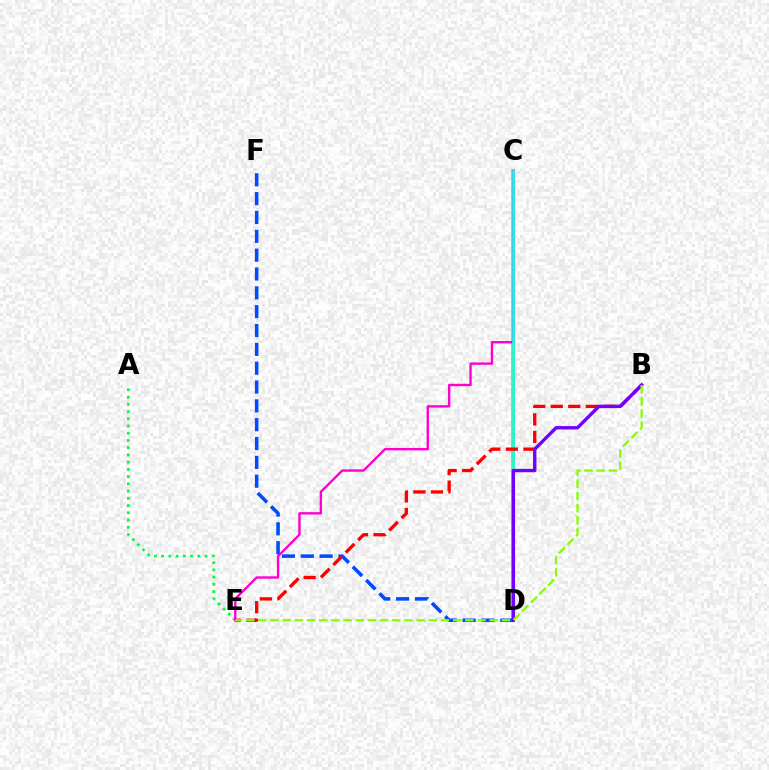{('A', 'E'): [{'color': '#00ff39', 'line_style': 'dotted', 'thickness': 1.96}], ('C', 'D'): [{'color': '#ffbd00', 'line_style': 'solid', 'thickness': 2.89}, {'color': '#00fff6', 'line_style': 'solid', 'thickness': 1.87}], ('C', 'E'): [{'color': '#ff00cf', 'line_style': 'solid', 'thickness': 1.72}], ('D', 'F'): [{'color': '#004bff', 'line_style': 'dashed', 'thickness': 2.56}], ('B', 'E'): [{'color': '#ff0000', 'line_style': 'dashed', 'thickness': 2.38}, {'color': '#84ff00', 'line_style': 'dashed', 'thickness': 1.65}], ('B', 'D'): [{'color': '#7200ff', 'line_style': 'solid', 'thickness': 2.44}]}